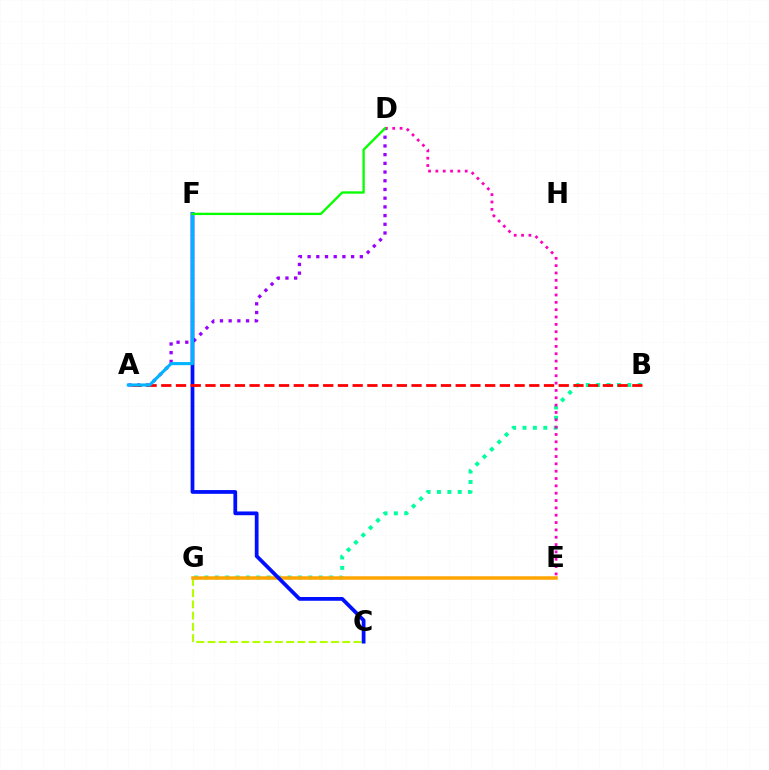{('B', 'G'): [{'color': '#00ff9d', 'line_style': 'dotted', 'thickness': 2.82}], ('D', 'E'): [{'color': '#ff00bd', 'line_style': 'dotted', 'thickness': 1.99}], ('A', 'D'): [{'color': '#9b00ff', 'line_style': 'dotted', 'thickness': 2.37}], ('C', 'G'): [{'color': '#b3ff00', 'line_style': 'dashed', 'thickness': 1.53}], ('E', 'G'): [{'color': '#ffa500', 'line_style': 'solid', 'thickness': 2.52}], ('C', 'F'): [{'color': '#0010ff', 'line_style': 'solid', 'thickness': 2.7}], ('A', 'B'): [{'color': '#ff0000', 'line_style': 'dashed', 'thickness': 2.0}], ('A', 'F'): [{'color': '#00b5ff', 'line_style': 'solid', 'thickness': 2.25}], ('D', 'F'): [{'color': '#08ff00', 'line_style': 'solid', 'thickness': 1.69}]}